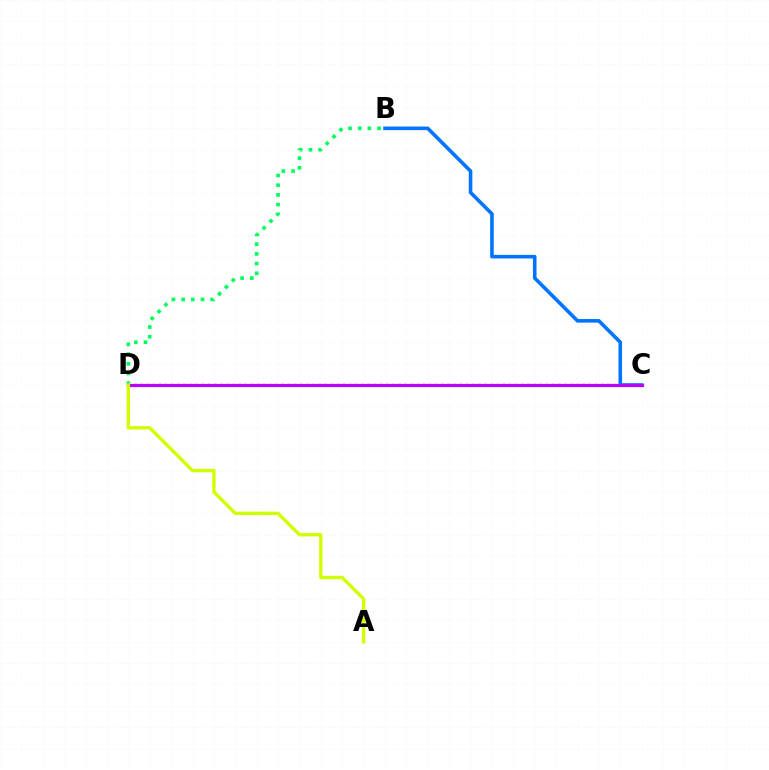{('C', 'D'): [{'color': '#ff0000', 'line_style': 'dotted', 'thickness': 1.67}, {'color': '#b900ff', 'line_style': 'solid', 'thickness': 2.3}], ('B', 'C'): [{'color': '#0074ff', 'line_style': 'solid', 'thickness': 2.58}], ('B', 'D'): [{'color': '#00ff5c', 'line_style': 'dotted', 'thickness': 2.63}], ('A', 'D'): [{'color': '#d1ff00', 'line_style': 'solid', 'thickness': 2.43}]}